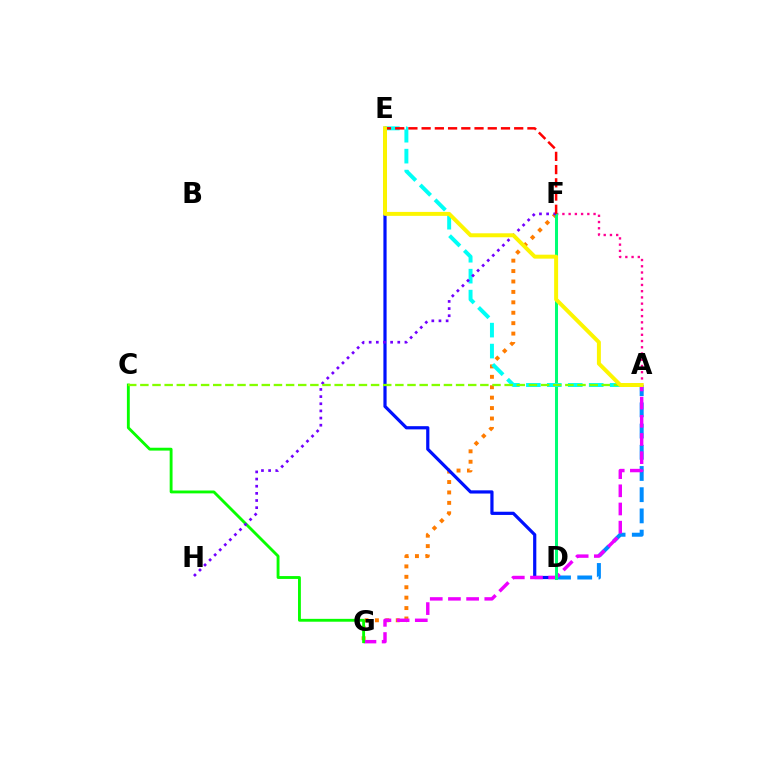{('F', 'G'): [{'color': '#ff7c00', 'line_style': 'dotted', 'thickness': 2.83}], ('D', 'E'): [{'color': '#0010ff', 'line_style': 'solid', 'thickness': 2.31}], ('A', 'F'): [{'color': '#ff0094', 'line_style': 'dotted', 'thickness': 1.69}], ('A', 'D'): [{'color': '#008cff', 'line_style': 'dashed', 'thickness': 2.88}], ('A', 'G'): [{'color': '#ee00ff', 'line_style': 'dashed', 'thickness': 2.47}], ('D', 'F'): [{'color': '#00ff74', 'line_style': 'solid', 'thickness': 2.18}], ('A', 'E'): [{'color': '#00fff6', 'line_style': 'dashed', 'thickness': 2.85}, {'color': '#fcf500', 'line_style': 'solid', 'thickness': 2.85}], ('C', 'G'): [{'color': '#08ff00', 'line_style': 'solid', 'thickness': 2.06}], ('F', 'H'): [{'color': '#7200ff', 'line_style': 'dotted', 'thickness': 1.94}], ('A', 'C'): [{'color': '#84ff00', 'line_style': 'dashed', 'thickness': 1.65}], ('E', 'F'): [{'color': '#ff0000', 'line_style': 'dashed', 'thickness': 1.8}]}